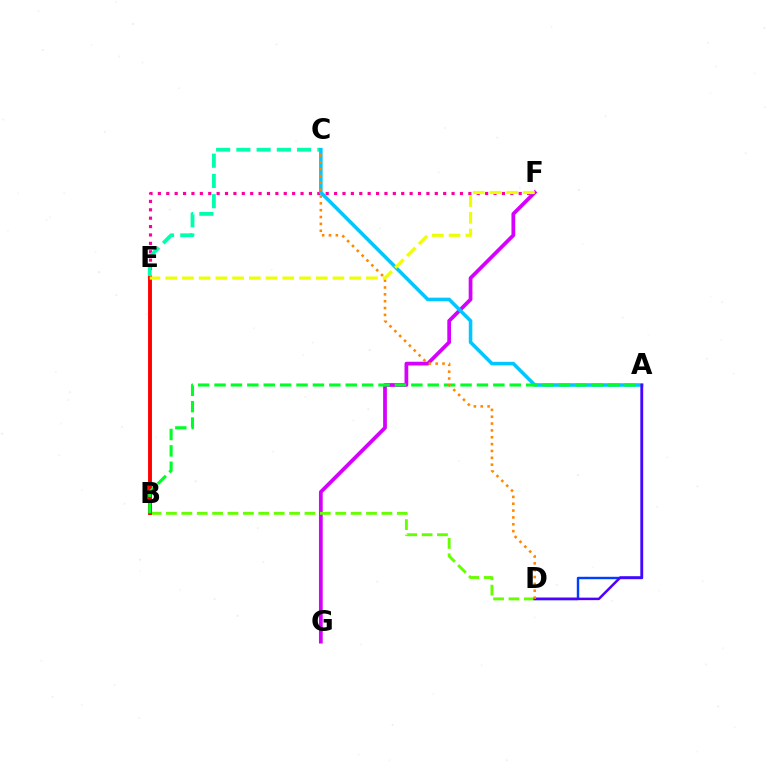{('E', 'F'): [{'color': '#ff00a0', 'line_style': 'dotted', 'thickness': 2.28}, {'color': '#eeff00', 'line_style': 'dashed', 'thickness': 2.27}], ('A', 'D'): [{'color': '#003fff', 'line_style': 'solid', 'thickness': 1.74}, {'color': '#4f00ff', 'line_style': 'solid', 'thickness': 1.8}], ('C', 'E'): [{'color': '#00ffaf', 'line_style': 'dashed', 'thickness': 2.75}], ('F', 'G'): [{'color': '#d600ff', 'line_style': 'solid', 'thickness': 2.7}], ('A', 'C'): [{'color': '#00c7ff', 'line_style': 'solid', 'thickness': 2.56}], ('B', 'D'): [{'color': '#66ff00', 'line_style': 'dashed', 'thickness': 2.09}], ('B', 'E'): [{'color': '#ff0000', 'line_style': 'solid', 'thickness': 2.81}], ('A', 'B'): [{'color': '#00ff27', 'line_style': 'dashed', 'thickness': 2.23}], ('C', 'D'): [{'color': '#ff8800', 'line_style': 'dotted', 'thickness': 1.86}]}